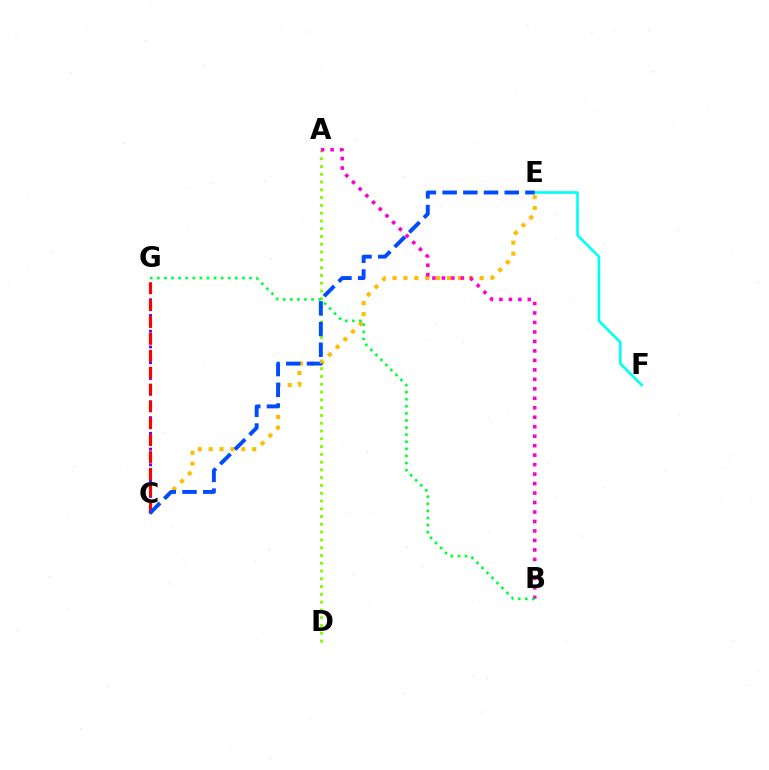{('A', 'D'): [{'color': '#84ff00', 'line_style': 'dotted', 'thickness': 2.11}], ('C', 'G'): [{'color': '#7200ff', 'line_style': 'dotted', 'thickness': 2.14}, {'color': '#ff0000', 'line_style': 'dashed', 'thickness': 2.29}], ('C', 'E'): [{'color': '#ffbd00', 'line_style': 'dotted', 'thickness': 2.96}, {'color': '#004bff', 'line_style': 'dashed', 'thickness': 2.81}], ('E', 'F'): [{'color': '#00fff6', 'line_style': 'solid', 'thickness': 1.9}], ('A', 'B'): [{'color': '#ff00cf', 'line_style': 'dotted', 'thickness': 2.57}], ('B', 'G'): [{'color': '#00ff39', 'line_style': 'dotted', 'thickness': 1.93}]}